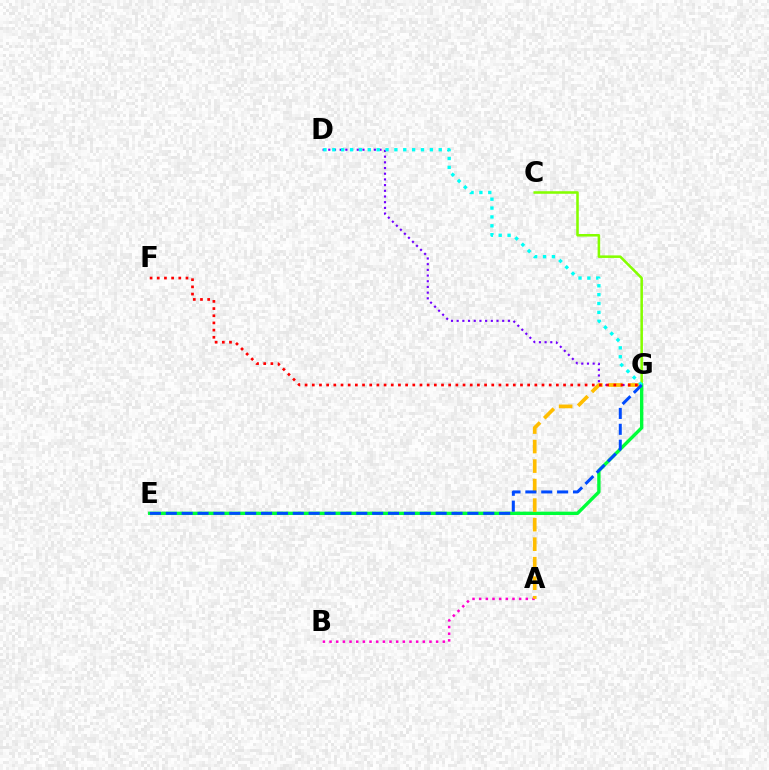{('A', 'B'): [{'color': '#ff00cf', 'line_style': 'dotted', 'thickness': 1.81}], ('C', 'G'): [{'color': '#84ff00', 'line_style': 'solid', 'thickness': 1.84}], ('E', 'G'): [{'color': '#00ff39', 'line_style': 'solid', 'thickness': 2.42}, {'color': '#004bff', 'line_style': 'dashed', 'thickness': 2.16}], ('D', 'G'): [{'color': '#7200ff', 'line_style': 'dotted', 'thickness': 1.55}, {'color': '#00fff6', 'line_style': 'dotted', 'thickness': 2.41}], ('A', 'G'): [{'color': '#ffbd00', 'line_style': 'dashed', 'thickness': 2.65}], ('F', 'G'): [{'color': '#ff0000', 'line_style': 'dotted', 'thickness': 1.95}]}